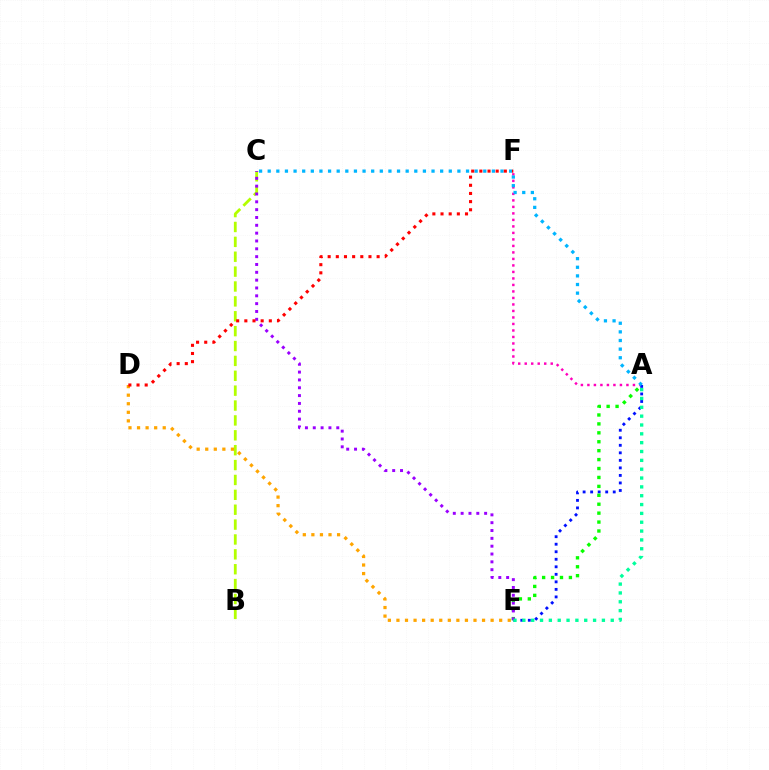{('B', 'C'): [{'color': '#b3ff00', 'line_style': 'dashed', 'thickness': 2.02}], ('A', 'F'): [{'color': '#ff00bd', 'line_style': 'dotted', 'thickness': 1.77}], ('A', 'E'): [{'color': '#0010ff', 'line_style': 'dotted', 'thickness': 2.05}, {'color': '#08ff00', 'line_style': 'dotted', 'thickness': 2.42}, {'color': '#00ff9d', 'line_style': 'dotted', 'thickness': 2.4}], ('C', 'E'): [{'color': '#9b00ff', 'line_style': 'dotted', 'thickness': 2.13}], ('D', 'E'): [{'color': '#ffa500', 'line_style': 'dotted', 'thickness': 2.33}], ('A', 'C'): [{'color': '#00b5ff', 'line_style': 'dotted', 'thickness': 2.34}], ('D', 'F'): [{'color': '#ff0000', 'line_style': 'dotted', 'thickness': 2.22}]}